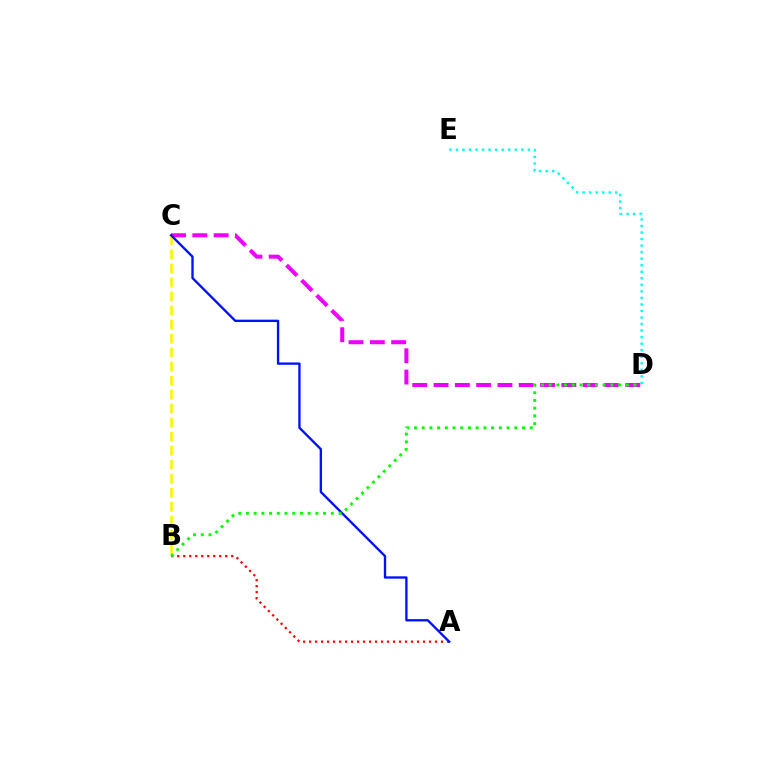{('D', 'E'): [{'color': '#00fff6', 'line_style': 'dotted', 'thickness': 1.78}], ('A', 'B'): [{'color': '#ff0000', 'line_style': 'dotted', 'thickness': 1.63}], ('C', 'D'): [{'color': '#ee00ff', 'line_style': 'dashed', 'thickness': 2.89}], ('B', 'C'): [{'color': '#fcf500', 'line_style': 'dashed', 'thickness': 1.9}], ('A', 'C'): [{'color': '#0010ff', 'line_style': 'solid', 'thickness': 1.68}], ('B', 'D'): [{'color': '#08ff00', 'line_style': 'dotted', 'thickness': 2.1}]}